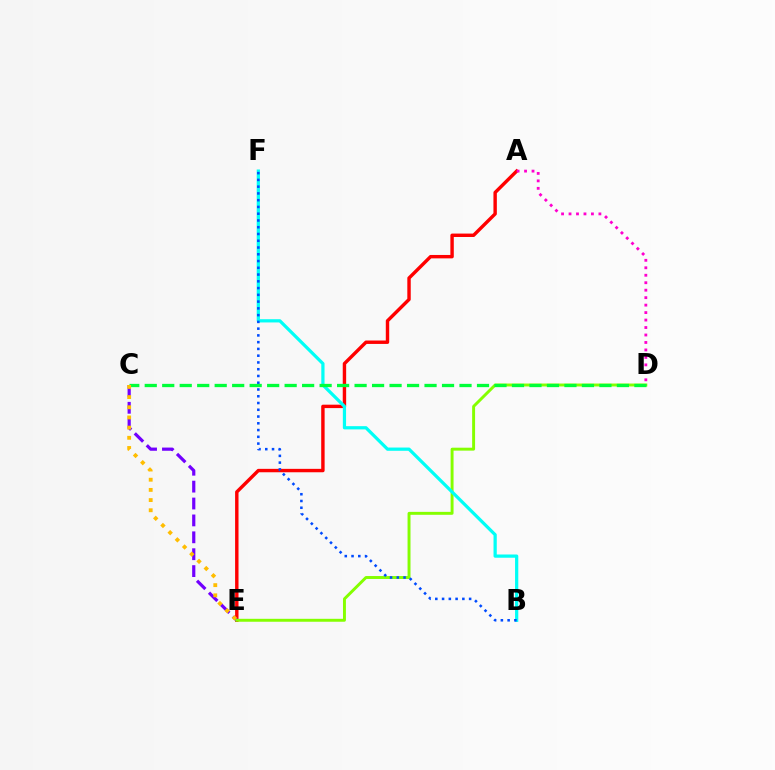{('A', 'E'): [{'color': '#ff0000', 'line_style': 'solid', 'thickness': 2.46}], ('C', 'E'): [{'color': '#7200ff', 'line_style': 'dashed', 'thickness': 2.3}, {'color': '#ffbd00', 'line_style': 'dotted', 'thickness': 2.76}], ('D', 'E'): [{'color': '#84ff00', 'line_style': 'solid', 'thickness': 2.11}], ('A', 'D'): [{'color': '#ff00cf', 'line_style': 'dotted', 'thickness': 2.03}], ('B', 'F'): [{'color': '#00fff6', 'line_style': 'solid', 'thickness': 2.33}, {'color': '#004bff', 'line_style': 'dotted', 'thickness': 1.84}], ('C', 'D'): [{'color': '#00ff39', 'line_style': 'dashed', 'thickness': 2.38}]}